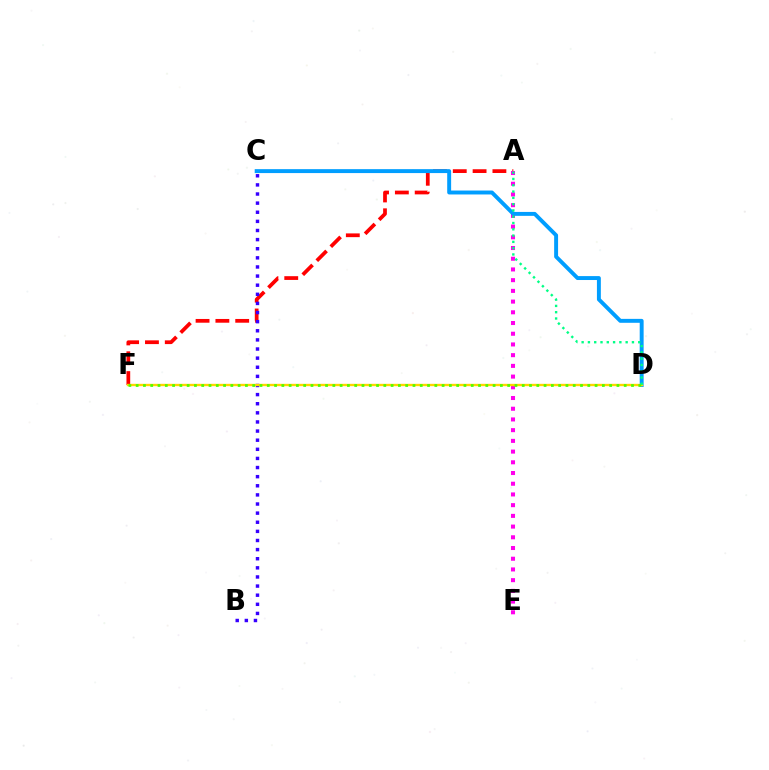{('A', 'F'): [{'color': '#ff0000', 'line_style': 'dashed', 'thickness': 2.69}], ('B', 'C'): [{'color': '#3700ff', 'line_style': 'dotted', 'thickness': 2.48}], ('A', 'E'): [{'color': '#ff00ed', 'line_style': 'dotted', 'thickness': 2.91}], ('C', 'D'): [{'color': '#009eff', 'line_style': 'solid', 'thickness': 2.83}], ('D', 'F'): [{'color': '#ffd500', 'line_style': 'solid', 'thickness': 1.7}, {'color': '#4fff00', 'line_style': 'dotted', 'thickness': 1.98}], ('A', 'D'): [{'color': '#00ff86', 'line_style': 'dotted', 'thickness': 1.71}]}